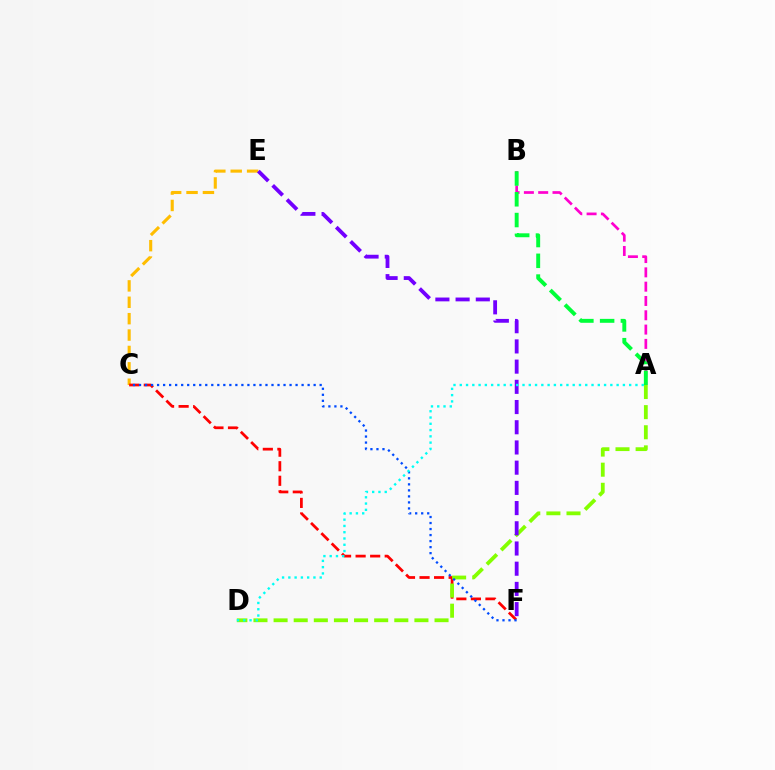{('C', 'E'): [{'color': '#ffbd00', 'line_style': 'dashed', 'thickness': 2.23}], ('C', 'F'): [{'color': '#ff0000', 'line_style': 'dashed', 'thickness': 1.98}, {'color': '#004bff', 'line_style': 'dotted', 'thickness': 1.64}], ('A', 'B'): [{'color': '#ff00cf', 'line_style': 'dashed', 'thickness': 1.94}, {'color': '#00ff39', 'line_style': 'dashed', 'thickness': 2.82}], ('A', 'D'): [{'color': '#84ff00', 'line_style': 'dashed', 'thickness': 2.73}, {'color': '#00fff6', 'line_style': 'dotted', 'thickness': 1.7}], ('E', 'F'): [{'color': '#7200ff', 'line_style': 'dashed', 'thickness': 2.75}]}